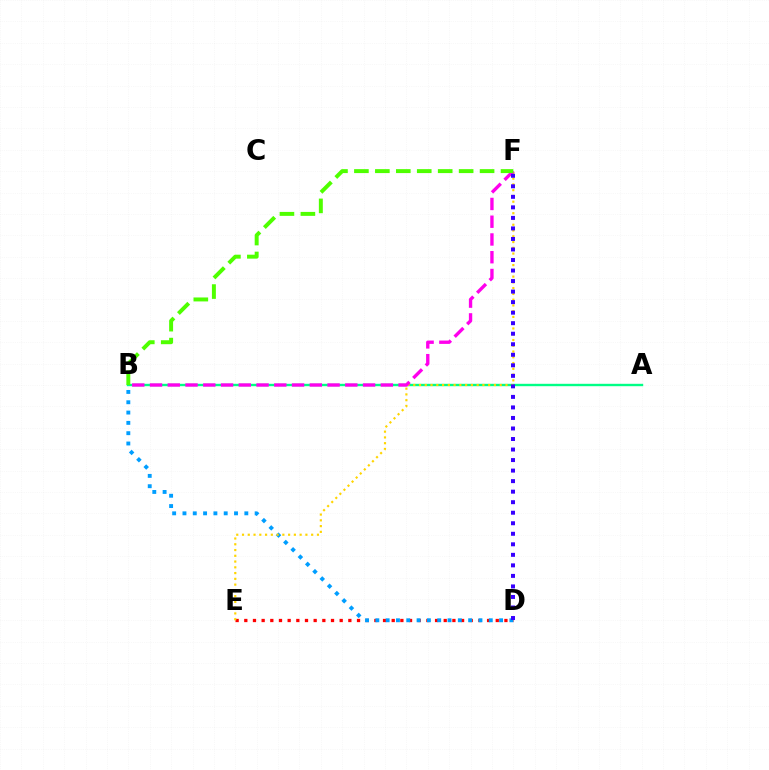{('D', 'E'): [{'color': '#ff0000', 'line_style': 'dotted', 'thickness': 2.36}], ('A', 'B'): [{'color': '#00ff86', 'line_style': 'solid', 'thickness': 1.72}], ('B', 'D'): [{'color': '#009eff', 'line_style': 'dotted', 'thickness': 2.8}], ('E', 'F'): [{'color': '#ffd500', 'line_style': 'dotted', 'thickness': 1.57}], ('B', 'F'): [{'color': '#ff00ed', 'line_style': 'dashed', 'thickness': 2.41}, {'color': '#4fff00', 'line_style': 'dashed', 'thickness': 2.85}], ('D', 'F'): [{'color': '#3700ff', 'line_style': 'dotted', 'thickness': 2.86}]}